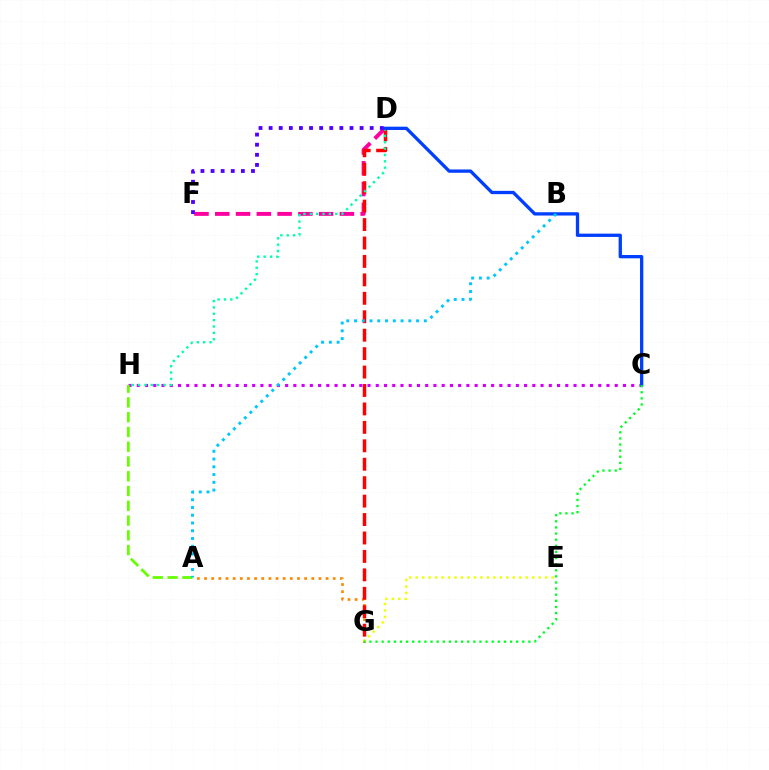{('D', 'F'): [{'color': '#ff00a0', 'line_style': 'dashed', 'thickness': 2.82}, {'color': '#4f00ff', 'line_style': 'dotted', 'thickness': 2.75}], ('A', 'G'): [{'color': '#ff8800', 'line_style': 'dotted', 'thickness': 1.94}], ('D', 'G'): [{'color': '#ff0000', 'line_style': 'dashed', 'thickness': 2.5}], ('C', 'H'): [{'color': '#d600ff', 'line_style': 'dotted', 'thickness': 2.24}], ('D', 'H'): [{'color': '#00ffaf', 'line_style': 'dotted', 'thickness': 1.73}], ('C', 'D'): [{'color': '#003fff', 'line_style': 'solid', 'thickness': 2.37}], ('A', 'H'): [{'color': '#66ff00', 'line_style': 'dashed', 'thickness': 2.01}], ('E', 'G'): [{'color': '#eeff00', 'line_style': 'dotted', 'thickness': 1.76}], ('A', 'B'): [{'color': '#00c7ff', 'line_style': 'dotted', 'thickness': 2.11}], ('C', 'G'): [{'color': '#00ff27', 'line_style': 'dotted', 'thickness': 1.66}]}